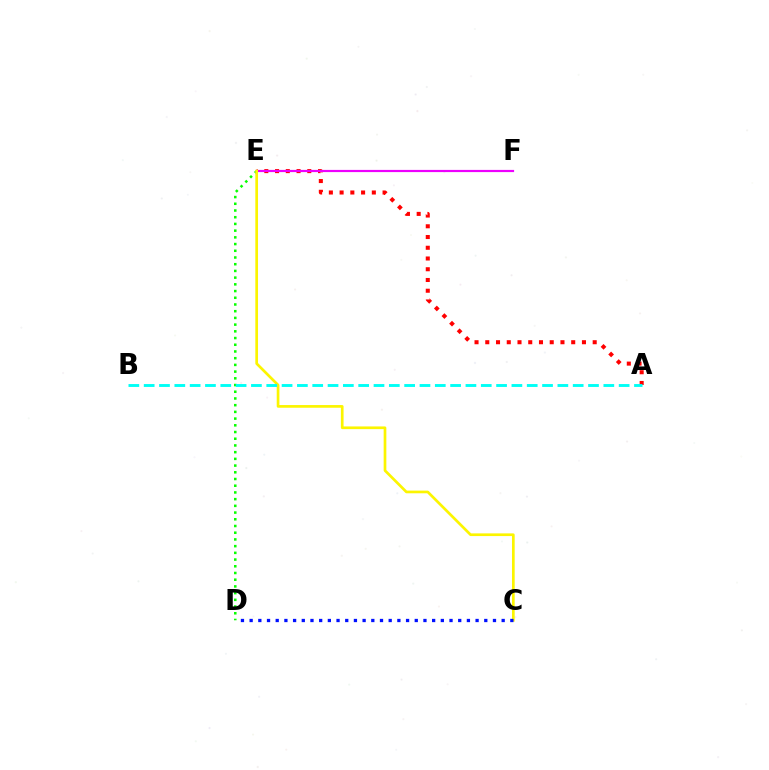{('A', 'E'): [{'color': '#ff0000', 'line_style': 'dotted', 'thickness': 2.92}], ('D', 'E'): [{'color': '#08ff00', 'line_style': 'dotted', 'thickness': 1.82}], ('E', 'F'): [{'color': '#ee00ff', 'line_style': 'solid', 'thickness': 1.58}], ('C', 'E'): [{'color': '#fcf500', 'line_style': 'solid', 'thickness': 1.94}], ('A', 'B'): [{'color': '#00fff6', 'line_style': 'dashed', 'thickness': 2.08}], ('C', 'D'): [{'color': '#0010ff', 'line_style': 'dotted', 'thickness': 2.36}]}